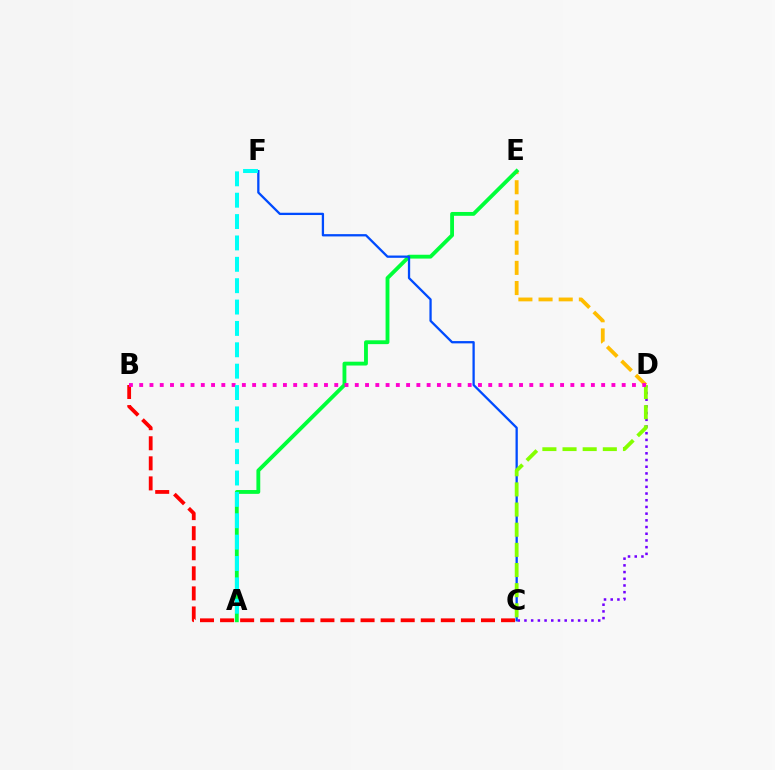{('C', 'D'): [{'color': '#7200ff', 'line_style': 'dotted', 'thickness': 1.82}, {'color': '#84ff00', 'line_style': 'dashed', 'thickness': 2.74}], ('D', 'E'): [{'color': '#ffbd00', 'line_style': 'dashed', 'thickness': 2.74}], ('A', 'E'): [{'color': '#00ff39', 'line_style': 'solid', 'thickness': 2.77}], ('B', 'C'): [{'color': '#ff0000', 'line_style': 'dashed', 'thickness': 2.73}], ('C', 'F'): [{'color': '#004bff', 'line_style': 'solid', 'thickness': 1.65}], ('B', 'D'): [{'color': '#ff00cf', 'line_style': 'dotted', 'thickness': 2.79}], ('A', 'F'): [{'color': '#00fff6', 'line_style': 'dashed', 'thickness': 2.9}]}